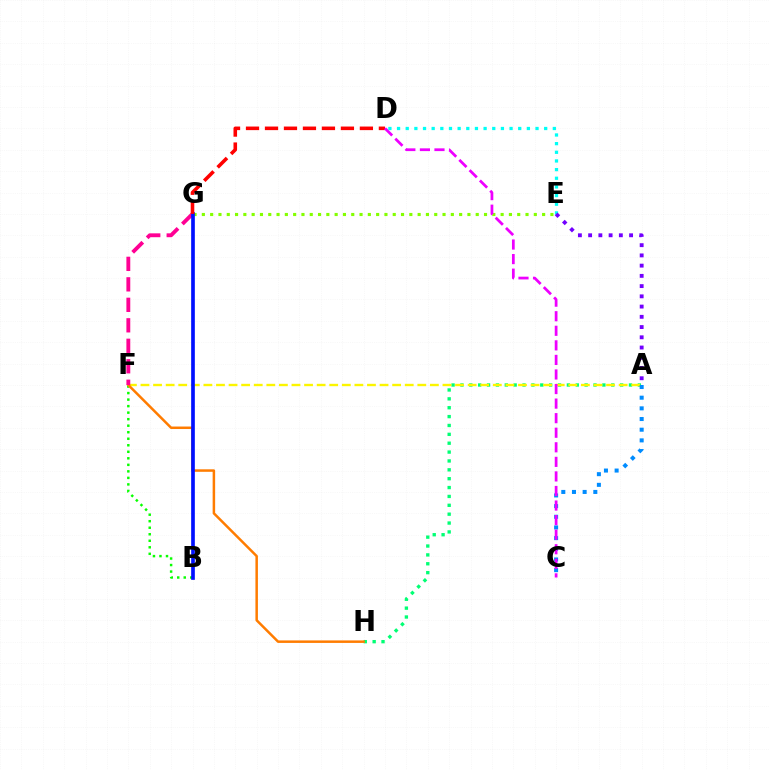{('B', 'F'): [{'color': '#08ff00', 'line_style': 'dotted', 'thickness': 1.77}], ('A', 'H'): [{'color': '#00ff74', 'line_style': 'dotted', 'thickness': 2.41}], ('E', 'G'): [{'color': '#84ff00', 'line_style': 'dotted', 'thickness': 2.25}], ('A', 'F'): [{'color': '#fcf500', 'line_style': 'dashed', 'thickness': 1.71}], ('F', 'H'): [{'color': '#ff7c00', 'line_style': 'solid', 'thickness': 1.8}], ('F', 'G'): [{'color': '#ff0094', 'line_style': 'dashed', 'thickness': 2.78}], ('A', 'C'): [{'color': '#008cff', 'line_style': 'dotted', 'thickness': 2.9}], ('B', 'G'): [{'color': '#0010ff', 'line_style': 'solid', 'thickness': 2.64}], ('D', 'G'): [{'color': '#ff0000', 'line_style': 'dashed', 'thickness': 2.58}], ('C', 'D'): [{'color': '#ee00ff', 'line_style': 'dashed', 'thickness': 1.98}], ('D', 'E'): [{'color': '#00fff6', 'line_style': 'dotted', 'thickness': 2.35}], ('A', 'E'): [{'color': '#7200ff', 'line_style': 'dotted', 'thickness': 2.78}]}